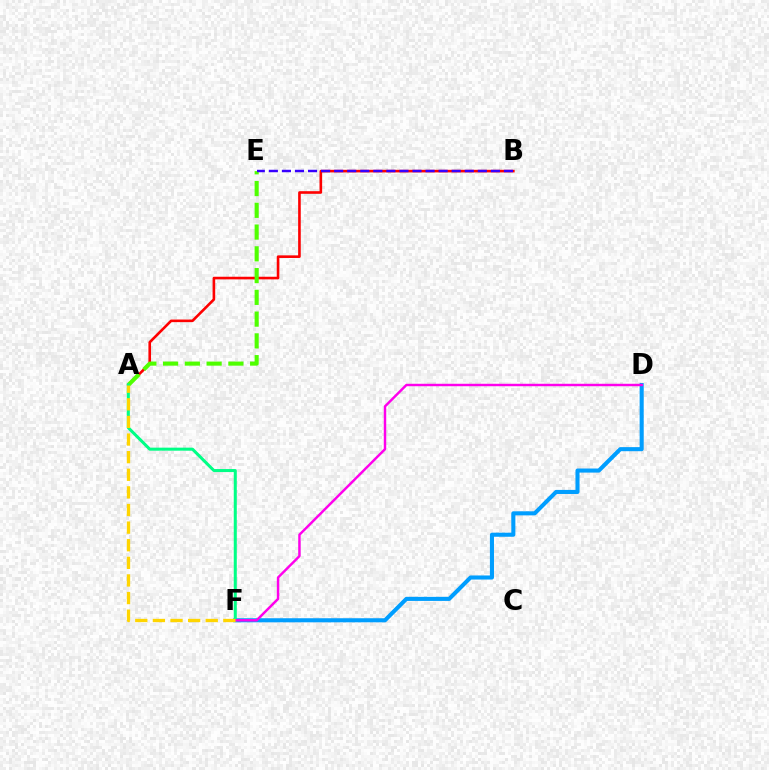{('A', 'B'): [{'color': '#ff0000', 'line_style': 'solid', 'thickness': 1.88}], ('A', 'E'): [{'color': '#4fff00', 'line_style': 'dashed', 'thickness': 2.96}], ('D', 'F'): [{'color': '#009eff', 'line_style': 'solid', 'thickness': 2.93}, {'color': '#ff00ed', 'line_style': 'solid', 'thickness': 1.76}], ('B', 'E'): [{'color': '#3700ff', 'line_style': 'dashed', 'thickness': 1.77}], ('A', 'F'): [{'color': '#00ff86', 'line_style': 'solid', 'thickness': 2.18}, {'color': '#ffd500', 'line_style': 'dashed', 'thickness': 2.39}]}